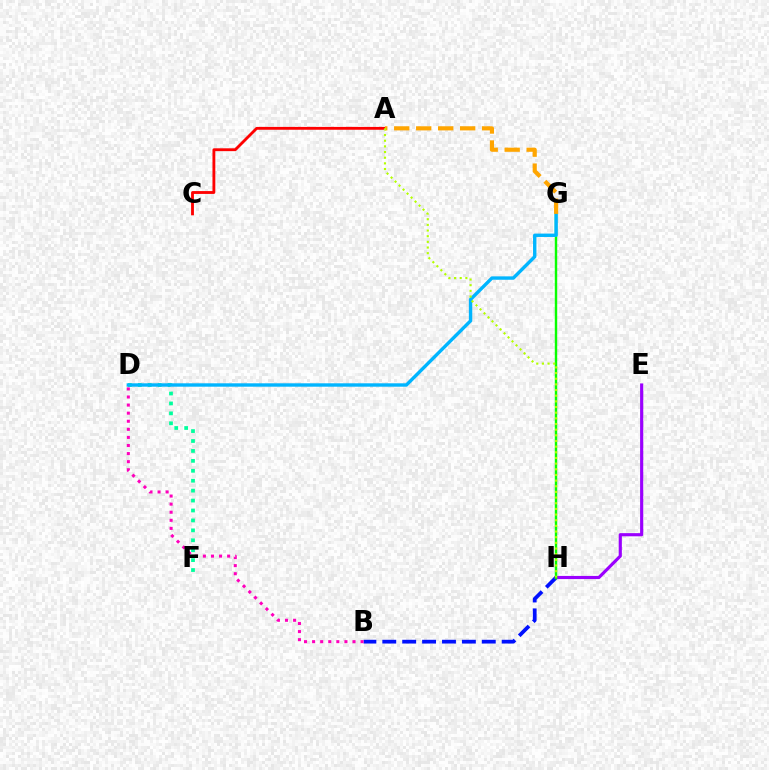{('A', 'C'): [{'color': '#ff0000', 'line_style': 'solid', 'thickness': 2.05}], ('B', 'H'): [{'color': '#0010ff', 'line_style': 'dashed', 'thickness': 2.7}], ('E', 'H'): [{'color': '#9b00ff', 'line_style': 'solid', 'thickness': 2.27}], ('G', 'H'): [{'color': '#08ff00', 'line_style': 'solid', 'thickness': 1.75}], ('D', 'F'): [{'color': '#00ff9d', 'line_style': 'dotted', 'thickness': 2.7}], ('B', 'D'): [{'color': '#ff00bd', 'line_style': 'dotted', 'thickness': 2.2}], ('D', 'G'): [{'color': '#00b5ff', 'line_style': 'solid', 'thickness': 2.44}], ('A', 'G'): [{'color': '#ffa500', 'line_style': 'dashed', 'thickness': 2.99}], ('A', 'H'): [{'color': '#b3ff00', 'line_style': 'dotted', 'thickness': 1.54}]}